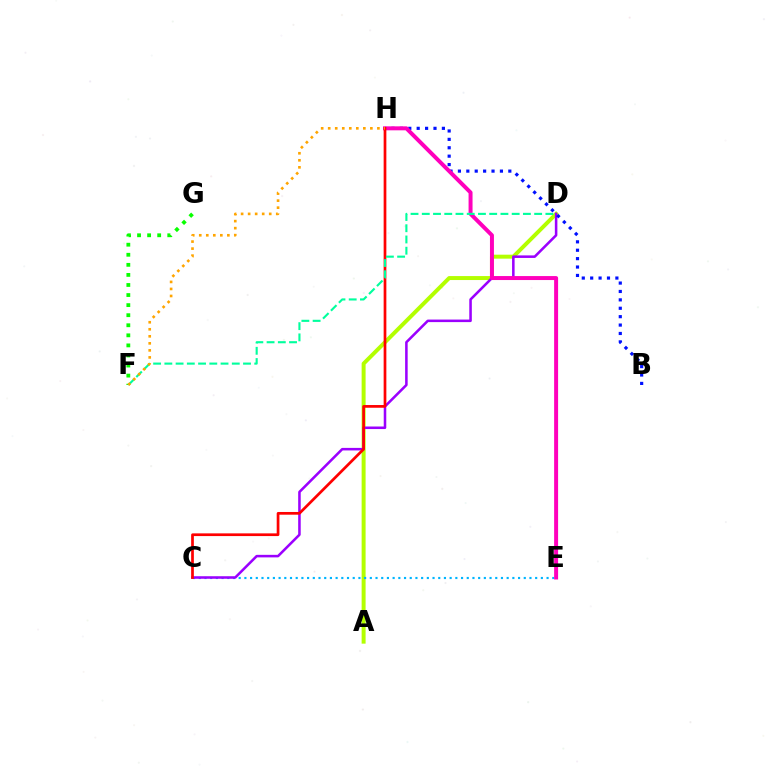{('A', 'D'): [{'color': '#b3ff00', 'line_style': 'solid', 'thickness': 2.86}], ('F', 'G'): [{'color': '#08ff00', 'line_style': 'dotted', 'thickness': 2.74}], ('C', 'E'): [{'color': '#00b5ff', 'line_style': 'dotted', 'thickness': 1.55}], ('C', 'D'): [{'color': '#9b00ff', 'line_style': 'solid', 'thickness': 1.83}], ('B', 'H'): [{'color': '#0010ff', 'line_style': 'dotted', 'thickness': 2.28}], ('E', 'H'): [{'color': '#ff00bd', 'line_style': 'solid', 'thickness': 2.86}], ('C', 'H'): [{'color': '#ff0000', 'line_style': 'solid', 'thickness': 1.95}], ('D', 'F'): [{'color': '#00ff9d', 'line_style': 'dashed', 'thickness': 1.53}], ('F', 'H'): [{'color': '#ffa500', 'line_style': 'dotted', 'thickness': 1.91}]}